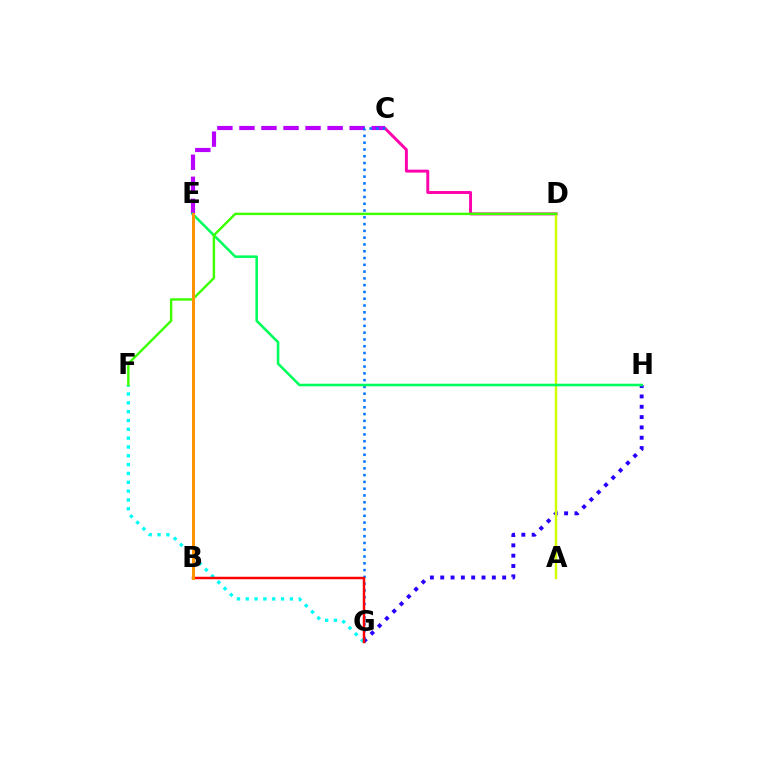{('C', 'E'): [{'color': '#b900ff', 'line_style': 'dashed', 'thickness': 2.99}], ('G', 'H'): [{'color': '#2500ff', 'line_style': 'dotted', 'thickness': 2.81}], ('C', 'D'): [{'color': '#ff00ac', 'line_style': 'solid', 'thickness': 2.11}], ('C', 'G'): [{'color': '#0074ff', 'line_style': 'dotted', 'thickness': 1.84}], ('A', 'D'): [{'color': '#d1ff00', 'line_style': 'solid', 'thickness': 1.74}], ('E', 'H'): [{'color': '#00ff5c', 'line_style': 'solid', 'thickness': 1.86}], ('F', 'G'): [{'color': '#00fff6', 'line_style': 'dotted', 'thickness': 2.4}], ('B', 'G'): [{'color': '#ff0000', 'line_style': 'solid', 'thickness': 1.78}], ('D', 'F'): [{'color': '#3dff00', 'line_style': 'solid', 'thickness': 1.74}], ('B', 'E'): [{'color': '#ff9400', 'line_style': 'solid', 'thickness': 2.17}]}